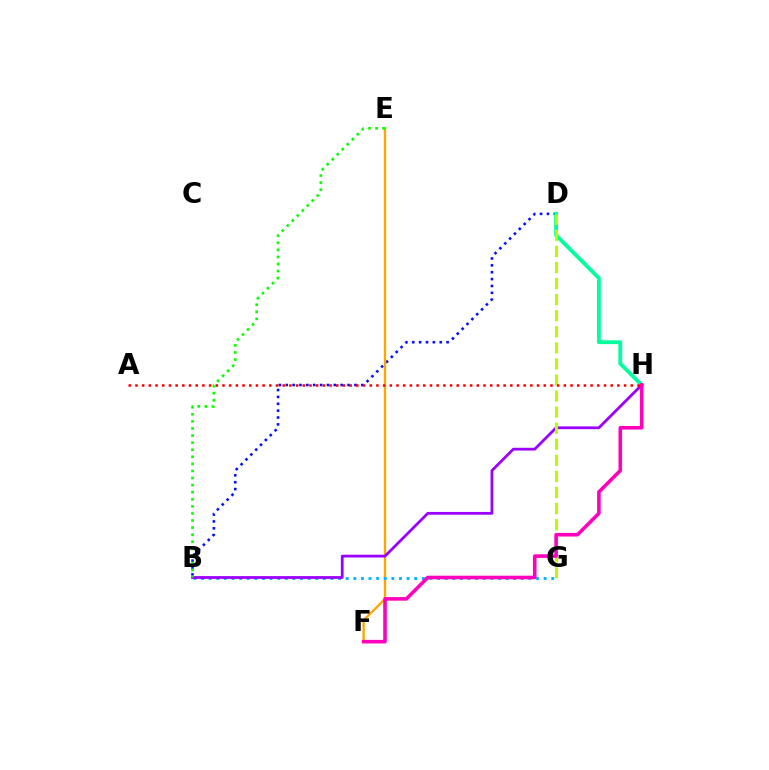{('B', 'D'): [{'color': '#0010ff', 'line_style': 'dotted', 'thickness': 1.87}], ('D', 'H'): [{'color': '#00ff9d', 'line_style': 'solid', 'thickness': 2.75}], ('E', 'F'): [{'color': '#ffa500', 'line_style': 'solid', 'thickness': 1.69}], ('B', 'G'): [{'color': '#00b5ff', 'line_style': 'dotted', 'thickness': 2.07}], ('B', 'H'): [{'color': '#9b00ff', 'line_style': 'solid', 'thickness': 2.0}], ('D', 'G'): [{'color': '#b3ff00', 'line_style': 'dashed', 'thickness': 2.18}], ('F', 'H'): [{'color': '#ff00bd', 'line_style': 'solid', 'thickness': 2.58}], ('A', 'H'): [{'color': '#ff0000', 'line_style': 'dotted', 'thickness': 1.82}], ('B', 'E'): [{'color': '#08ff00', 'line_style': 'dotted', 'thickness': 1.92}]}